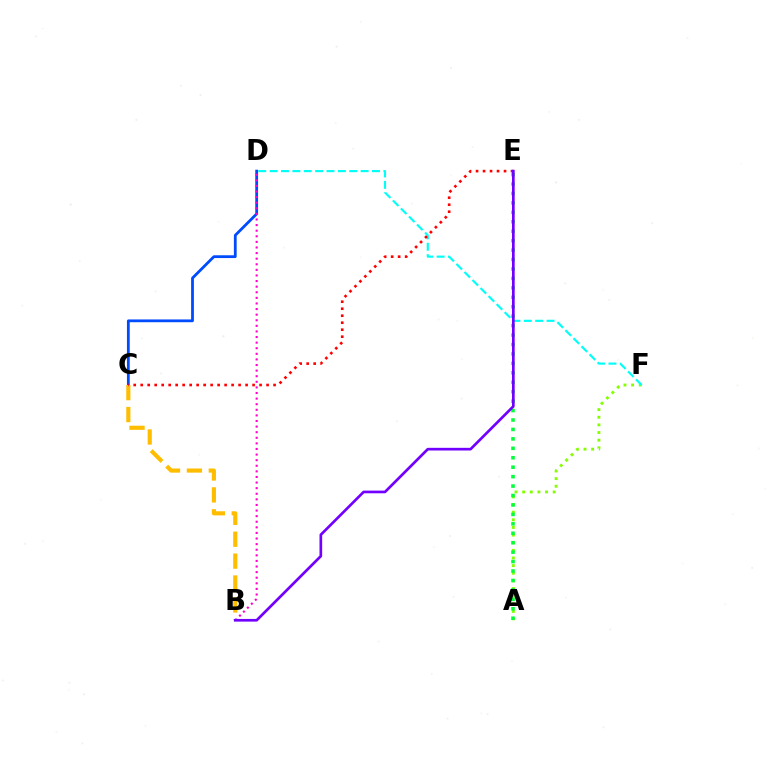{('C', 'D'): [{'color': '#004bff', 'line_style': 'solid', 'thickness': 2.0}], ('A', 'F'): [{'color': '#84ff00', 'line_style': 'dotted', 'thickness': 2.07}], ('B', 'C'): [{'color': '#ffbd00', 'line_style': 'dashed', 'thickness': 2.98}], ('D', 'F'): [{'color': '#00fff6', 'line_style': 'dashed', 'thickness': 1.55}], ('B', 'D'): [{'color': '#ff00cf', 'line_style': 'dotted', 'thickness': 1.52}], ('C', 'E'): [{'color': '#ff0000', 'line_style': 'dotted', 'thickness': 1.9}], ('A', 'E'): [{'color': '#00ff39', 'line_style': 'dotted', 'thickness': 2.56}], ('B', 'E'): [{'color': '#7200ff', 'line_style': 'solid', 'thickness': 1.93}]}